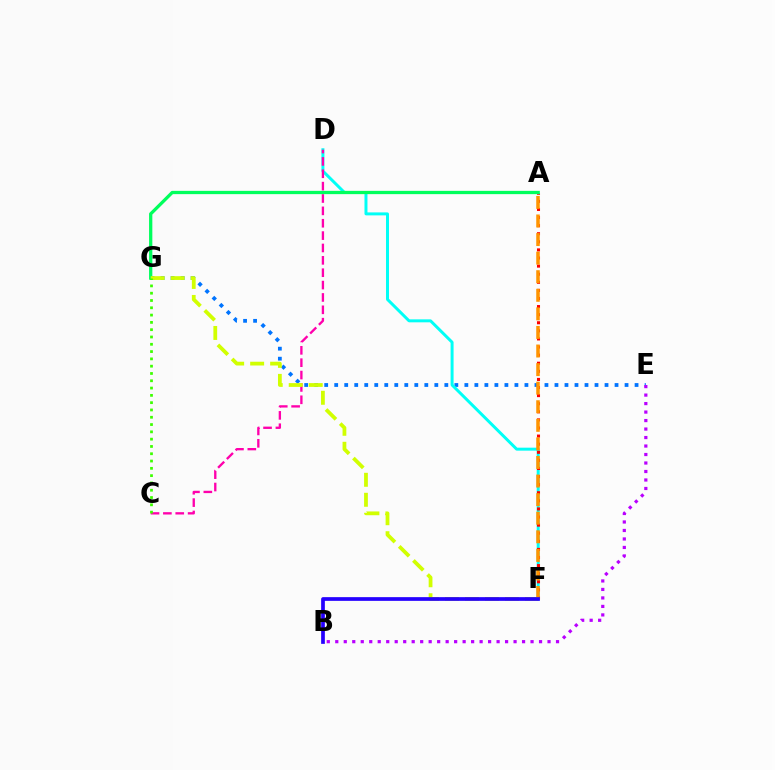{('E', 'G'): [{'color': '#0074ff', 'line_style': 'dotted', 'thickness': 2.72}], ('D', 'F'): [{'color': '#00fff6', 'line_style': 'solid', 'thickness': 2.14}], ('C', 'D'): [{'color': '#ff00ac', 'line_style': 'dashed', 'thickness': 1.68}], ('A', 'F'): [{'color': '#ff0000', 'line_style': 'dotted', 'thickness': 2.2}, {'color': '#ff9400', 'line_style': 'dashed', 'thickness': 2.52}], ('A', 'G'): [{'color': '#00ff5c', 'line_style': 'solid', 'thickness': 2.36}], ('F', 'G'): [{'color': '#d1ff00', 'line_style': 'dashed', 'thickness': 2.72}], ('B', 'F'): [{'color': '#2500ff', 'line_style': 'solid', 'thickness': 2.67}], ('C', 'G'): [{'color': '#3dff00', 'line_style': 'dotted', 'thickness': 1.98}], ('B', 'E'): [{'color': '#b900ff', 'line_style': 'dotted', 'thickness': 2.31}]}